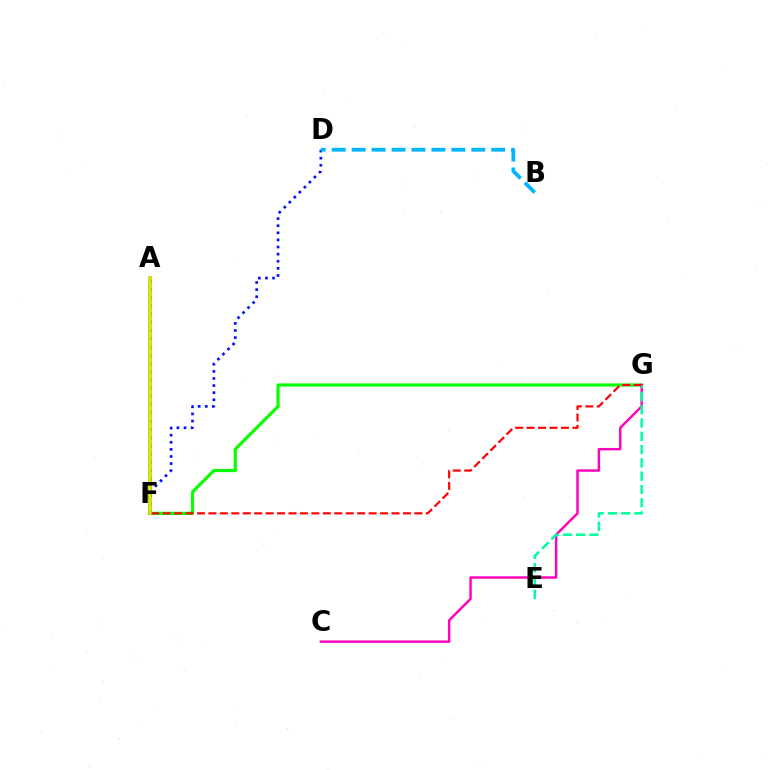{('A', 'F'): [{'color': '#9b00ff', 'line_style': 'dotted', 'thickness': 2.24}, {'color': '#ffa500', 'line_style': 'solid', 'thickness': 2.59}, {'color': '#b3ff00', 'line_style': 'solid', 'thickness': 1.72}], ('F', 'G'): [{'color': '#08ff00', 'line_style': 'solid', 'thickness': 2.29}, {'color': '#ff0000', 'line_style': 'dashed', 'thickness': 1.55}], ('D', 'F'): [{'color': '#0010ff', 'line_style': 'dotted', 'thickness': 1.93}], ('B', 'D'): [{'color': '#00b5ff', 'line_style': 'dashed', 'thickness': 2.71}], ('C', 'G'): [{'color': '#ff00bd', 'line_style': 'solid', 'thickness': 1.75}], ('E', 'G'): [{'color': '#00ff9d', 'line_style': 'dashed', 'thickness': 1.8}]}